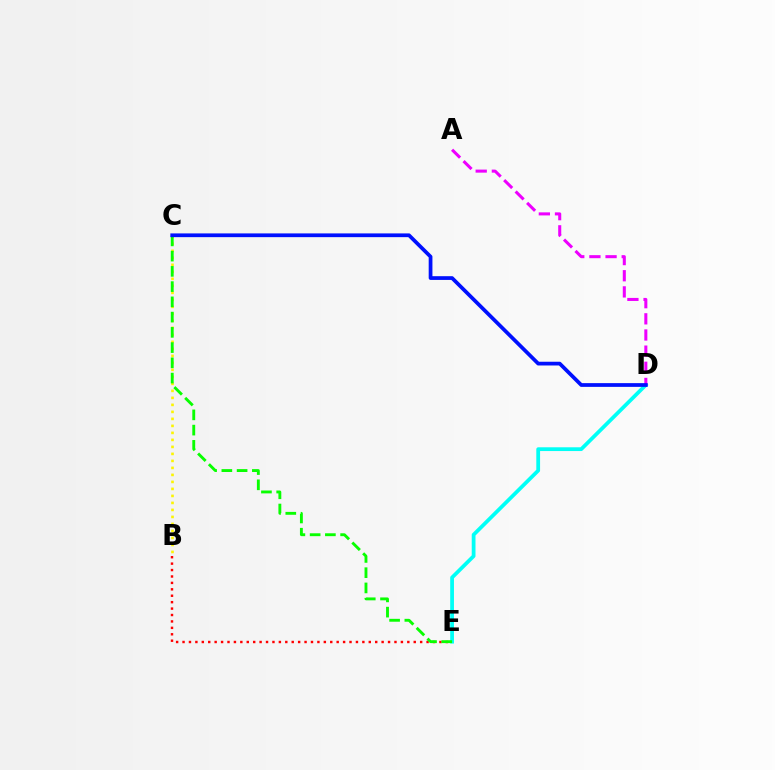{('B', 'C'): [{'color': '#fcf500', 'line_style': 'dotted', 'thickness': 1.9}], ('B', 'E'): [{'color': '#ff0000', 'line_style': 'dotted', 'thickness': 1.74}], ('D', 'E'): [{'color': '#00fff6', 'line_style': 'solid', 'thickness': 2.71}], ('A', 'D'): [{'color': '#ee00ff', 'line_style': 'dashed', 'thickness': 2.19}], ('C', 'E'): [{'color': '#08ff00', 'line_style': 'dashed', 'thickness': 2.07}], ('C', 'D'): [{'color': '#0010ff', 'line_style': 'solid', 'thickness': 2.69}]}